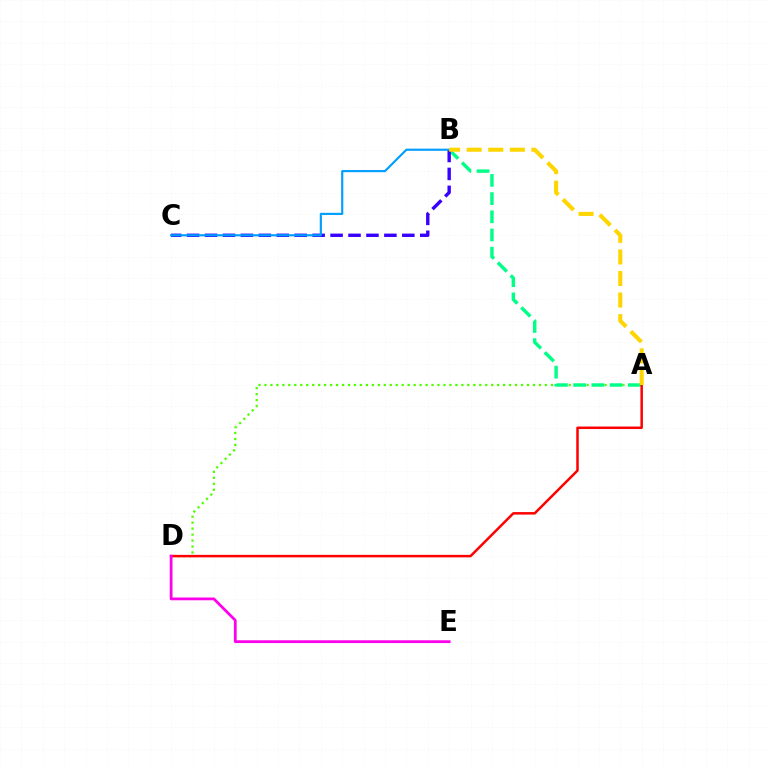{('A', 'D'): [{'color': '#4fff00', 'line_style': 'dotted', 'thickness': 1.62}, {'color': '#ff0000', 'line_style': 'solid', 'thickness': 1.8}], ('A', 'B'): [{'color': '#00ff86', 'line_style': 'dashed', 'thickness': 2.47}, {'color': '#ffd500', 'line_style': 'dashed', 'thickness': 2.93}], ('B', 'C'): [{'color': '#3700ff', 'line_style': 'dashed', 'thickness': 2.44}, {'color': '#009eff', 'line_style': 'solid', 'thickness': 1.55}], ('D', 'E'): [{'color': '#ff00ed', 'line_style': 'solid', 'thickness': 2.0}]}